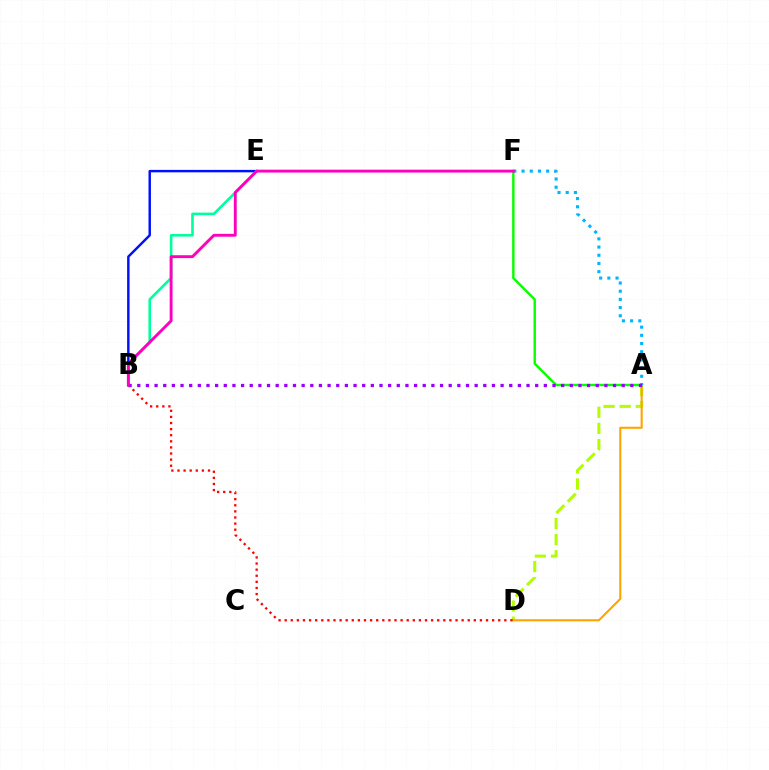{('A', 'F'): [{'color': '#08ff00', 'line_style': 'solid', 'thickness': 1.74}, {'color': '#00b5ff', 'line_style': 'dotted', 'thickness': 2.23}], ('A', 'D'): [{'color': '#b3ff00', 'line_style': 'dashed', 'thickness': 2.19}, {'color': '#ffa500', 'line_style': 'solid', 'thickness': 1.51}], ('B', 'D'): [{'color': '#ff0000', 'line_style': 'dotted', 'thickness': 1.66}], ('B', 'E'): [{'color': '#0010ff', 'line_style': 'solid', 'thickness': 1.76}, {'color': '#00ff9d', 'line_style': 'solid', 'thickness': 1.88}], ('A', 'B'): [{'color': '#9b00ff', 'line_style': 'dotted', 'thickness': 2.35}], ('B', 'F'): [{'color': '#ff00bd', 'line_style': 'solid', 'thickness': 2.07}]}